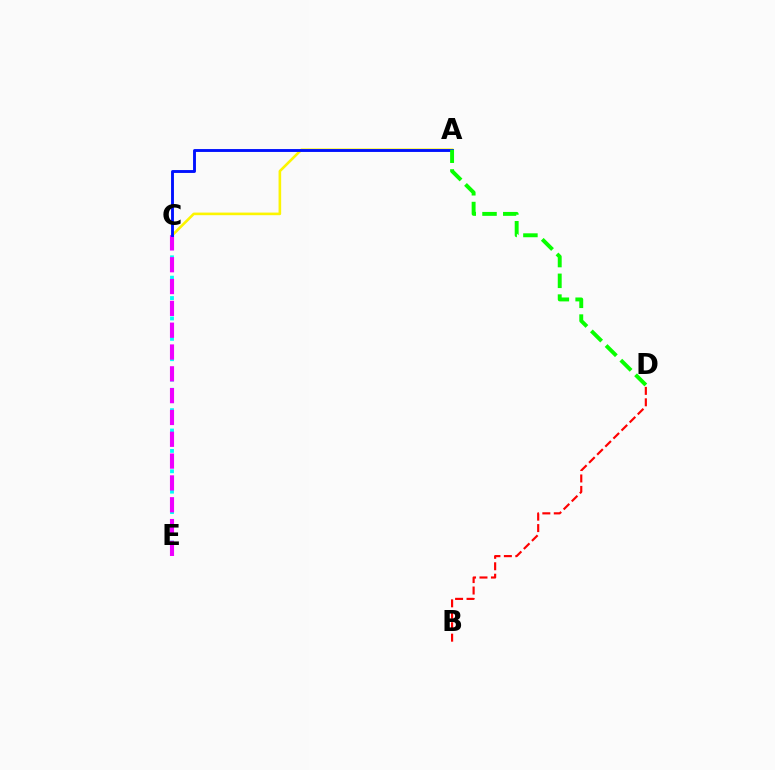{('C', 'E'): [{'color': '#00fff6', 'line_style': 'dotted', 'thickness': 2.77}, {'color': '#ee00ff', 'line_style': 'dashed', 'thickness': 2.96}], ('A', 'C'): [{'color': '#fcf500', 'line_style': 'solid', 'thickness': 1.88}, {'color': '#0010ff', 'line_style': 'solid', 'thickness': 2.08}], ('B', 'D'): [{'color': '#ff0000', 'line_style': 'dashed', 'thickness': 1.55}], ('A', 'D'): [{'color': '#08ff00', 'line_style': 'dashed', 'thickness': 2.82}]}